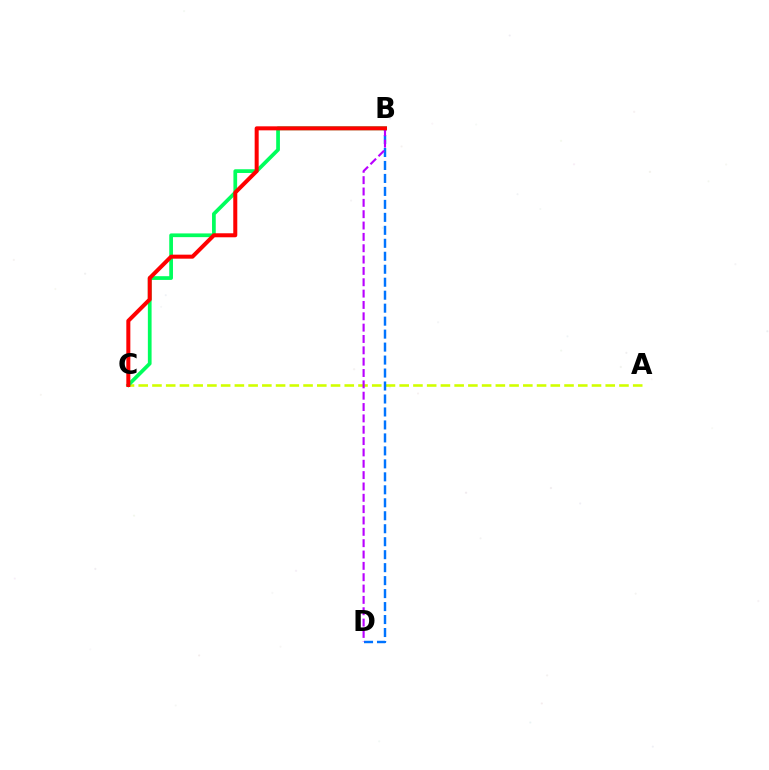{('A', 'C'): [{'color': '#d1ff00', 'line_style': 'dashed', 'thickness': 1.87}], ('B', 'D'): [{'color': '#0074ff', 'line_style': 'dashed', 'thickness': 1.76}, {'color': '#b900ff', 'line_style': 'dashed', 'thickness': 1.54}], ('B', 'C'): [{'color': '#00ff5c', 'line_style': 'solid', 'thickness': 2.68}, {'color': '#ff0000', 'line_style': 'solid', 'thickness': 2.89}]}